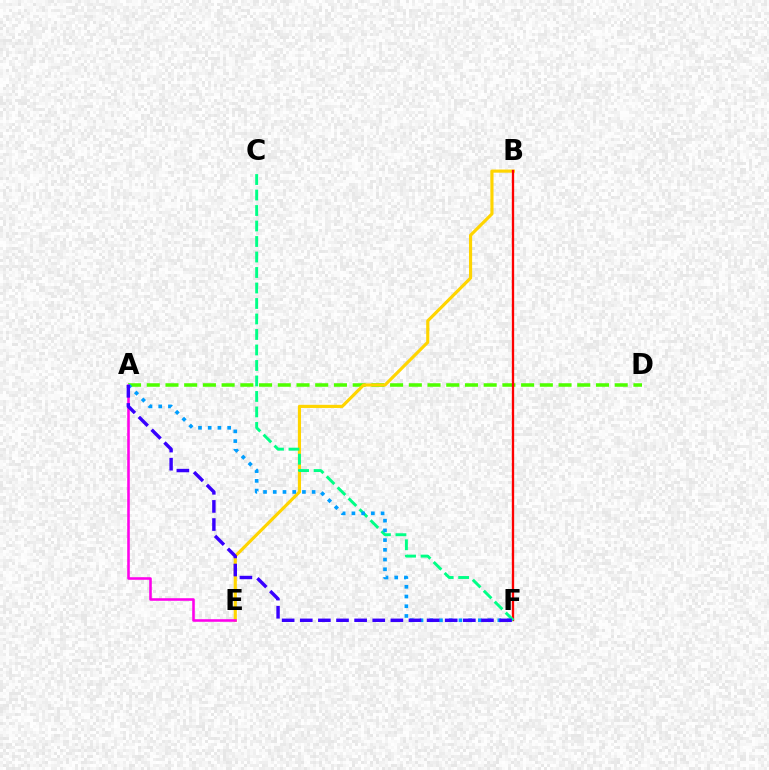{('A', 'D'): [{'color': '#4fff00', 'line_style': 'dashed', 'thickness': 2.54}], ('B', 'E'): [{'color': '#ffd500', 'line_style': 'solid', 'thickness': 2.27}], ('A', 'E'): [{'color': '#ff00ed', 'line_style': 'solid', 'thickness': 1.85}], ('B', 'F'): [{'color': '#ff0000', 'line_style': 'solid', 'thickness': 1.67}], ('C', 'F'): [{'color': '#00ff86', 'line_style': 'dashed', 'thickness': 2.1}], ('A', 'F'): [{'color': '#009eff', 'line_style': 'dotted', 'thickness': 2.64}, {'color': '#3700ff', 'line_style': 'dashed', 'thickness': 2.46}]}